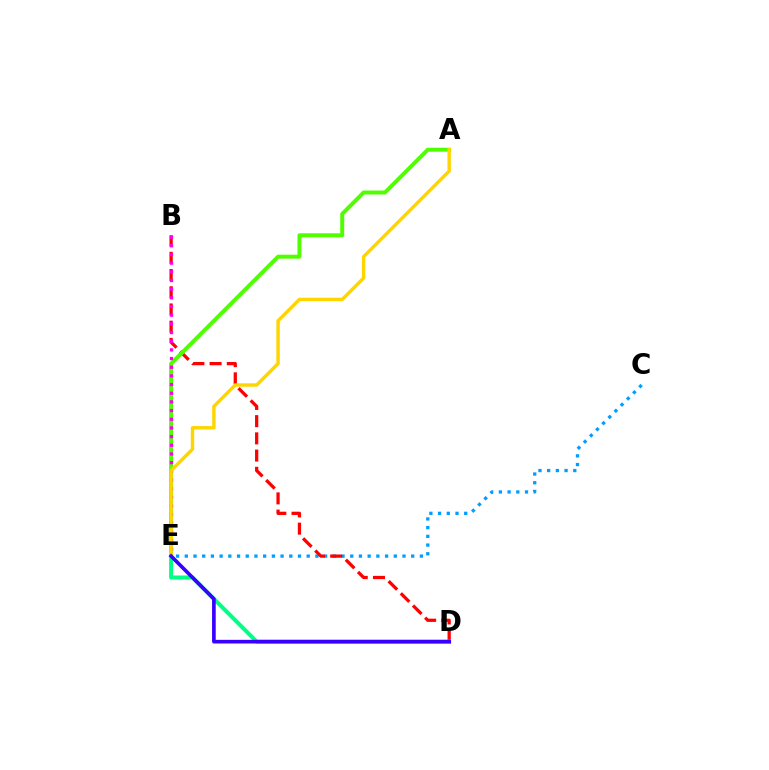{('C', 'E'): [{'color': '#009eff', 'line_style': 'dotted', 'thickness': 2.37}], ('B', 'D'): [{'color': '#ff0000', 'line_style': 'dashed', 'thickness': 2.34}], ('A', 'E'): [{'color': '#4fff00', 'line_style': 'solid', 'thickness': 2.85}, {'color': '#ffd500', 'line_style': 'solid', 'thickness': 2.46}], ('D', 'E'): [{'color': '#00ff86', 'line_style': 'solid', 'thickness': 2.88}, {'color': '#3700ff', 'line_style': 'solid', 'thickness': 2.63}], ('B', 'E'): [{'color': '#ff00ed', 'line_style': 'dotted', 'thickness': 2.36}]}